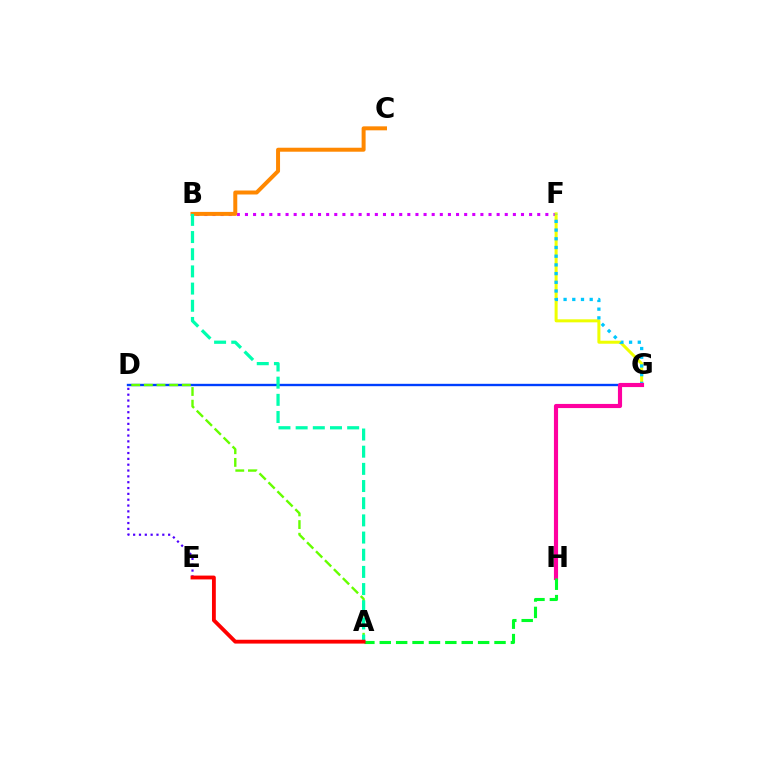{('B', 'F'): [{'color': '#d600ff', 'line_style': 'dotted', 'thickness': 2.21}], ('D', 'G'): [{'color': '#003fff', 'line_style': 'solid', 'thickness': 1.71}], ('A', 'D'): [{'color': '#66ff00', 'line_style': 'dashed', 'thickness': 1.72}], ('F', 'G'): [{'color': '#eeff00', 'line_style': 'solid', 'thickness': 2.18}, {'color': '#00c7ff', 'line_style': 'dotted', 'thickness': 2.36}], ('D', 'E'): [{'color': '#4f00ff', 'line_style': 'dotted', 'thickness': 1.58}], ('B', 'C'): [{'color': '#ff8800', 'line_style': 'solid', 'thickness': 2.87}], ('G', 'H'): [{'color': '#ff00a0', 'line_style': 'solid', 'thickness': 2.98}], ('A', 'H'): [{'color': '#00ff27', 'line_style': 'dashed', 'thickness': 2.23}], ('A', 'B'): [{'color': '#00ffaf', 'line_style': 'dashed', 'thickness': 2.33}], ('A', 'E'): [{'color': '#ff0000', 'line_style': 'solid', 'thickness': 2.76}]}